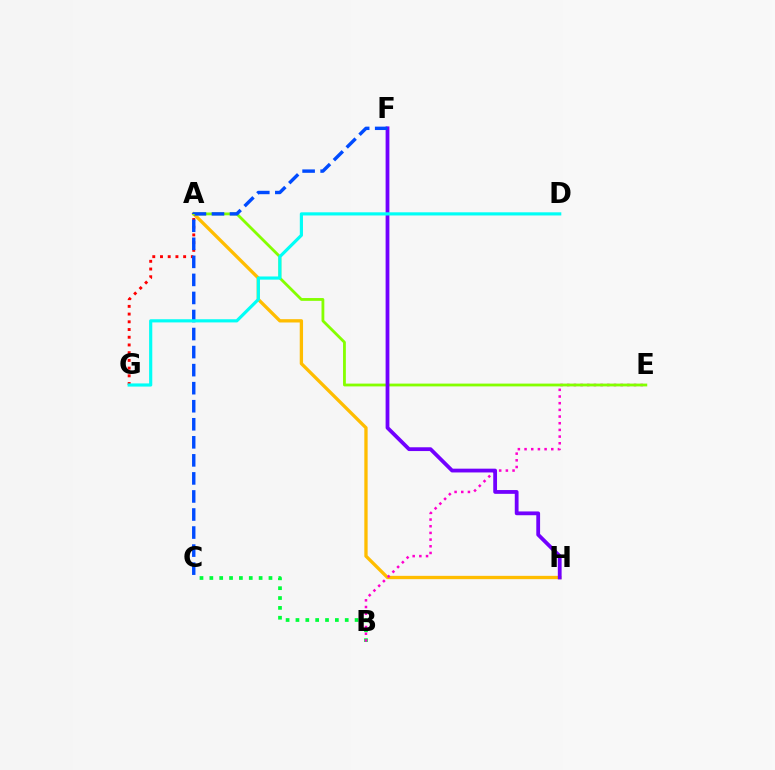{('B', 'C'): [{'color': '#00ff39', 'line_style': 'dotted', 'thickness': 2.68}], ('A', 'H'): [{'color': '#ffbd00', 'line_style': 'solid', 'thickness': 2.38}], ('B', 'E'): [{'color': '#ff00cf', 'line_style': 'dotted', 'thickness': 1.81}], ('A', 'E'): [{'color': '#84ff00', 'line_style': 'solid', 'thickness': 2.02}], ('A', 'G'): [{'color': '#ff0000', 'line_style': 'dotted', 'thickness': 2.1}], ('F', 'H'): [{'color': '#7200ff', 'line_style': 'solid', 'thickness': 2.73}], ('C', 'F'): [{'color': '#004bff', 'line_style': 'dashed', 'thickness': 2.45}], ('D', 'G'): [{'color': '#00fff6', 'line_style': 'solid', 'thickness': 2.28}]}